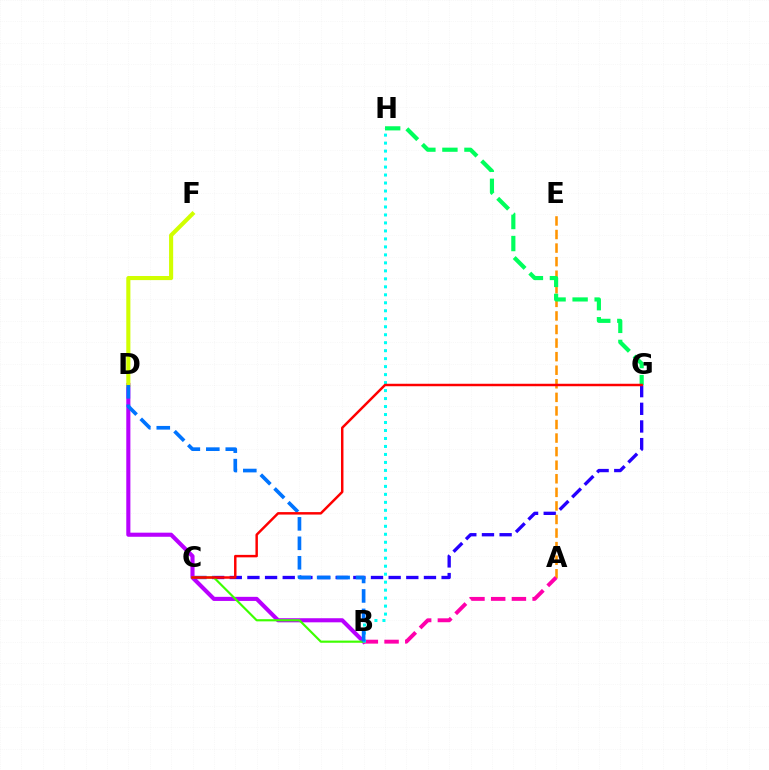{('B', 'D'): [{'color': '#b900ff', 'line_style': 'solid', 'thickness': 2.95}, {'color': '#0074ff', 'line_style': 'dashed', 'thickness': 2.64}], ('C', 'G'): [{'color': '#2500ff', 'line_style': 'dashed', 'thickness': 2.4}, {'color': '#ff0000', 'line_style': 'solid', 'thickness': 1.78}], ('A', 'E'): [{'color': '#ff9400', 'line_style': 'dashed', 'thickness': 1.84}], ('A', 'B'): [{'color': '#ff00ac', 'line_style': 'dashed', 'thickness': 2.82}], ('G', 'H'): [{'color': '#00ff5c', 'line_style': 'dashed', 'thickness': 2.99}], ('B', 'C'): [{'color': '#3dff00', 'line_style': 'solid', 'thickness': 1.55}], ('B', 'H'): [{'color': '#00fff6', 'line_style': 'dotted', 'thickness': 2.17}], ('D', 'F'): [{'color': '#d1ff00', 'line_style': 'solid', 'thickness': 2.95}]}